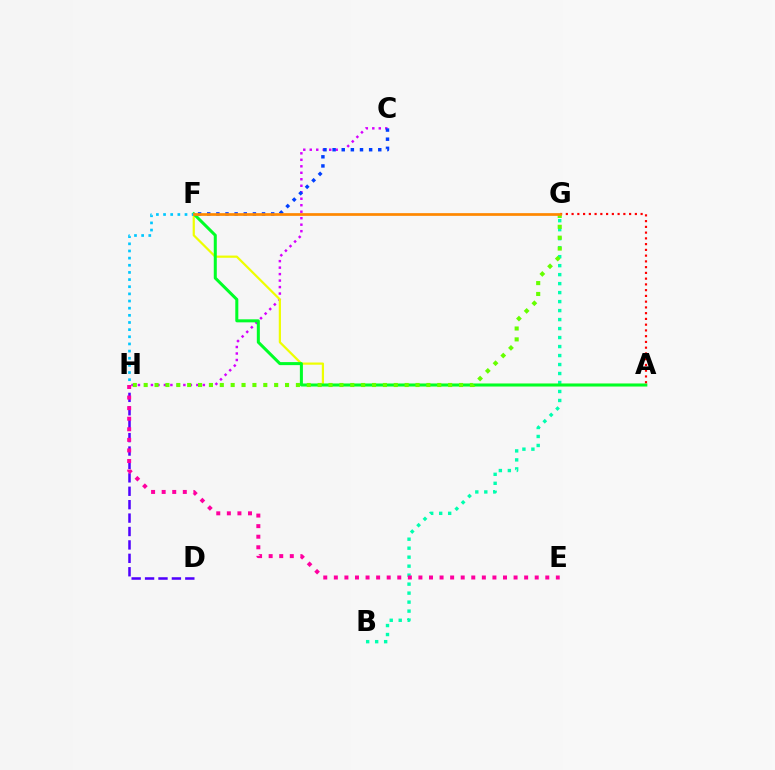{('B', 'G'): [{'color': '#00ffaf', 'line_style': 'dotted', 'thickness': 2.44}], ('C', 'H'): [{'color': '#d600ff', 'line_style': 'dotted', 'thickness': 1.76}], ('A', 'F'): [{'color': '#eeff00', 'line_style': 'solid', 'thickness': 1.59}, {'color': '#00ff27', 'line_style': 'solid', 'thickness': 2.18}], ('A', 'G'): [{'color': '#ff0000', 'line_style': 'dotted', 'thickness': 1.56}], ('G', 'H'): [{'color': '#66ff00', 'line_style': 'dotted', 'thickness': 2.95}], ('F', 'H'): [{'color': '#00c7ff', 'line_style': 'dotted', 'thickness': 1.94}], ('D', 'H'): [{'color': '#4f00ff', 'line_style': 'dashed', 'thickness': 1.82}], ('C', 'F'): [{'color': '#003fff', 'line_style': 'dotted', 'thickness': 2.48}], ('F', 'G'): [{'color': '#ff8800', 'line_style': 'solid', 'thickness': 1.95}], ('E', 'H'): [{'color': '#ff00a0', 'line_style': 'dotted', 'thickness': 2.87}]}